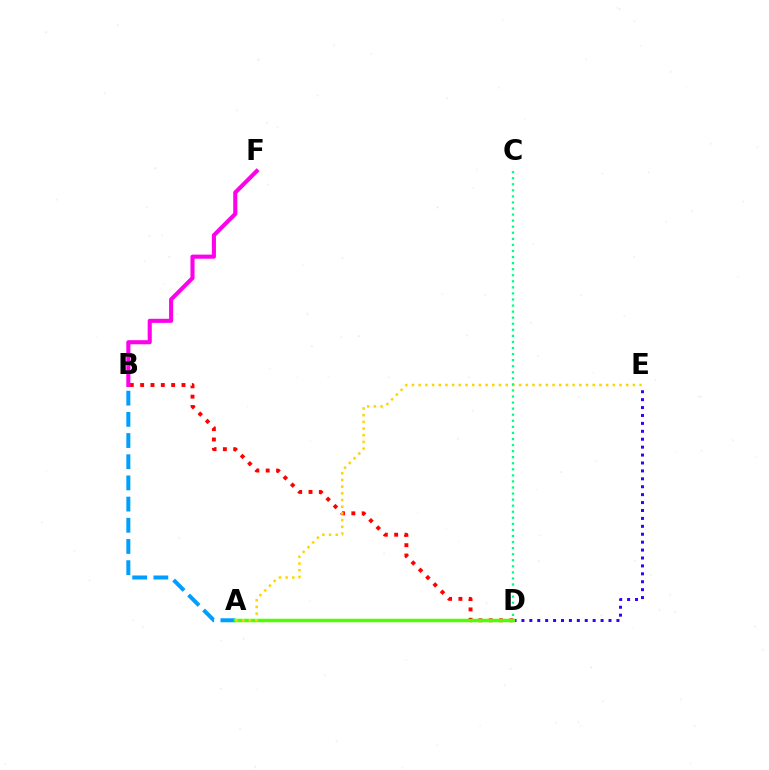{('A', 'B'): [{'color': '#009eff', 'line_style': 'dashed', 'thickness': 2.88}], ('B', 'D'): [{'color': '#ff0000', 'line_style': 'dotted', 'thickness': 2.81}], ('D', 'E'): [{'color': '#3700ff', 'line_style': 'dotted', 'thickness': 2.15}], ('A', 'D'): [{'color': '#4fff00', 'line_style': 'solid', 'thickness': 2.51}], ('B', 'F'): [{'color': '#ff00ed', 'line_style': 'solid', 'thickness': 2.94}], ('A', 'E'): [{'color': '#ffd500', 'line_style': 'dotted', 'thickness': 1.82}], ('C', 'D'): [{'color': '#00ff86', 'line_style': 'dotted', 'thickness': 1.65}]}